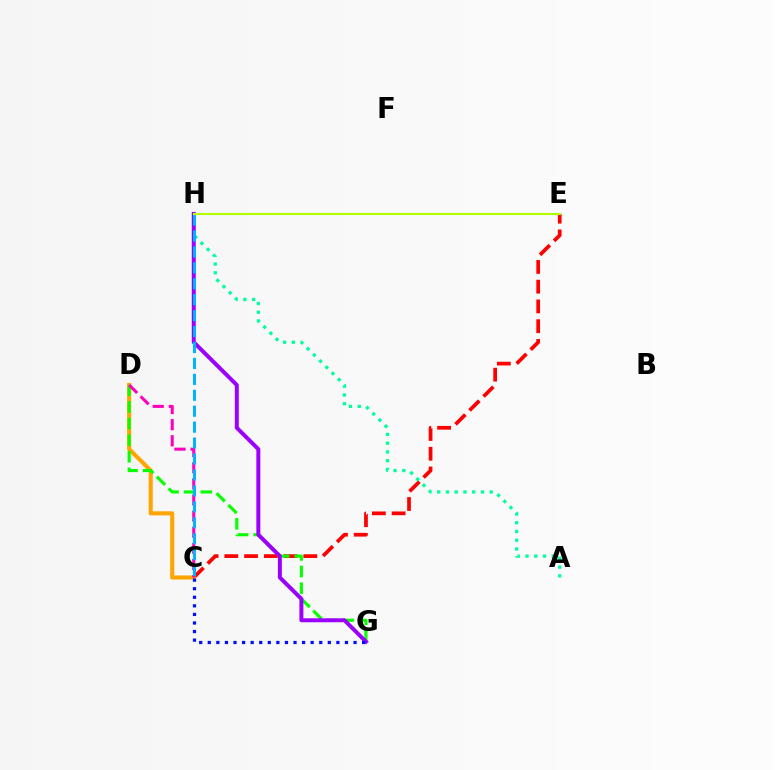{('C', 'E'): [{'color': '#ff0000', 'line_style': 'dashed', 'thickness': 2.68}], ('C', 'D'): [{'color': '#ffa500', 'line_style': 'solid', 'thickness': 2.95}, {'color': '#ff00bd', 'line_style': 'dashed', 'thickness': 2.19}], ('D', 'G'): [{'color': '#08ff00', 'line_style': 'dashed', 'thickness': 2.26}], ('A', 'H'): [{'color': '#00ff9d', 'line_style': 'dotted', 'thickness': 2.38}], ('G', 'H'): [{'color': '#9b00ff', 'line_style': 'solid', 'thickness': 2.86}], ('C', 'H'): [{'color': '#00b5ff', 'line_style': 'dashed', 'thickness': 2.16}], ('E', 'H'): [{'color': '#b3ff00', 'line_style': 'solid', 'thickness': 1.53}], ('C', 'G'): [{'color': '#0010ff', 'line_style': 'dotted', 'thickness': 2.33}]}